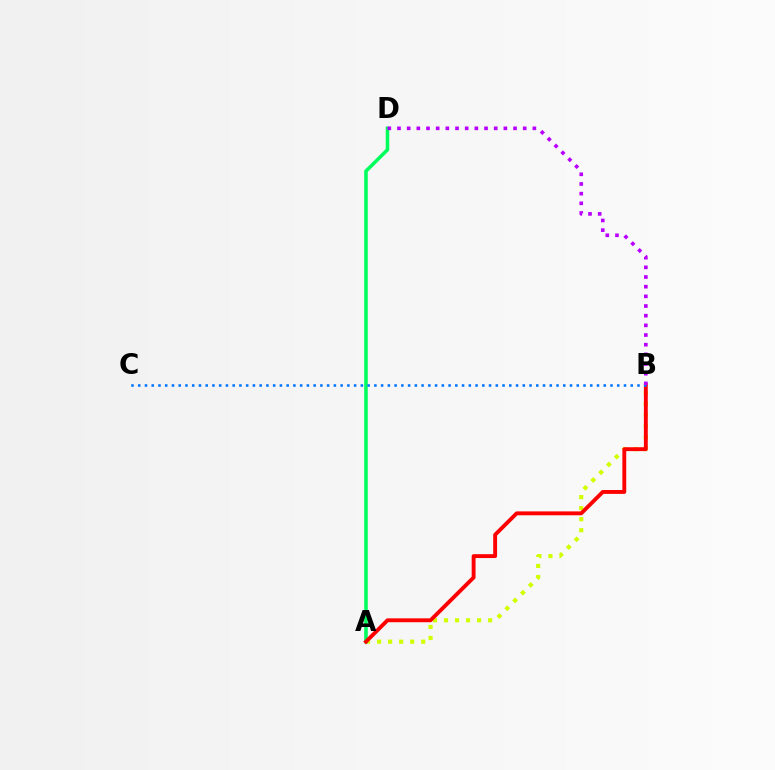{('A', 'B'): [{'color': '#d1ff00', 'line_style': 'dotted', 'thickness': 3.0}, {'color': '#ff0000', 'line_style': 'solid', 'thickness': 2.79}], ('A', 'D'): [{'color': '#00ff5c', 'line_style': 'solid', 'thickness': 2.55}], ('B', 'C'): [{'color': '#0074ff', 'line_style': 'dotted', 'thickness': 1.83}], ('B', 'D'): [{'color': '#b900ff', 'line_style': 'dotted', 'thickness': 2.63}]}